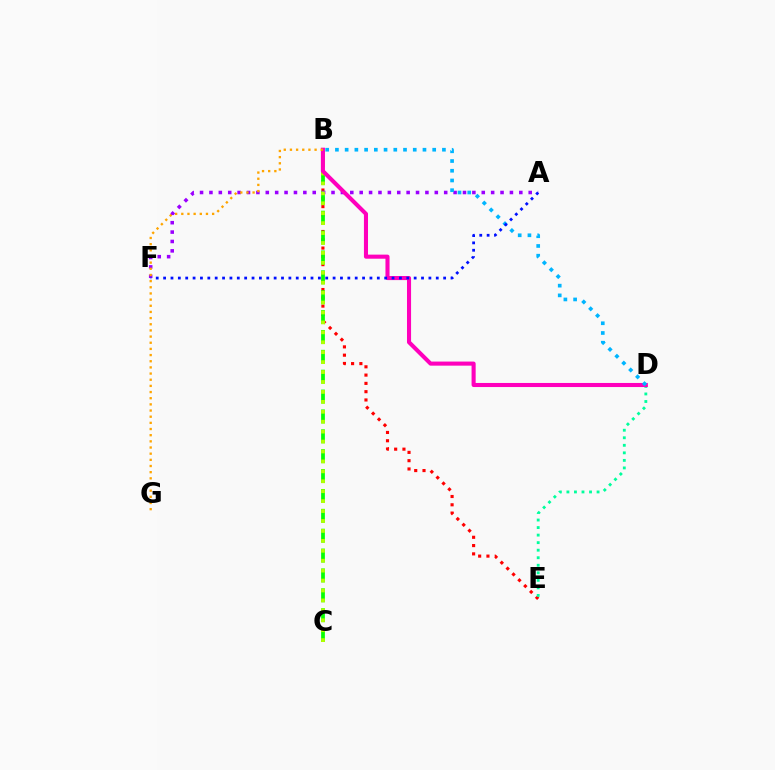{('B', 'E'): [{'color': '#ff0000', 'line_style': 'dotted', 'thickness': 2.25}], ('D', 'E'): [{'color': '#00ff9d', 'line_style': 'dotted', 'thickness': 2.05}], ('B', 'C'): [{'color': '#08ff00', 'line_style': 'dashed', 'thickness': 2.7}, {'color': '#b3ff00', 'line_style': 'dotted', 'thickness': 2.7}], ('A', 'F'): [{'color': '#9b00ff', 'line_style': 'dotted', 'thickness': 2.55}, {'color': '#0010ff', 'line_style': 'dotted', 'thickness': 2.0}], ('B', 'D'): [{'color': '#ff00bd', 'line_style': 'solid', 'thickness': 2.94}, {'color': '#00b5ff', 'line_style': 'dotted', 'thickness': 2.64}], ('B', 'G'): [{'color': '#ffa500', 'line_style': 'dotted', 'thickness': 1.67}]}